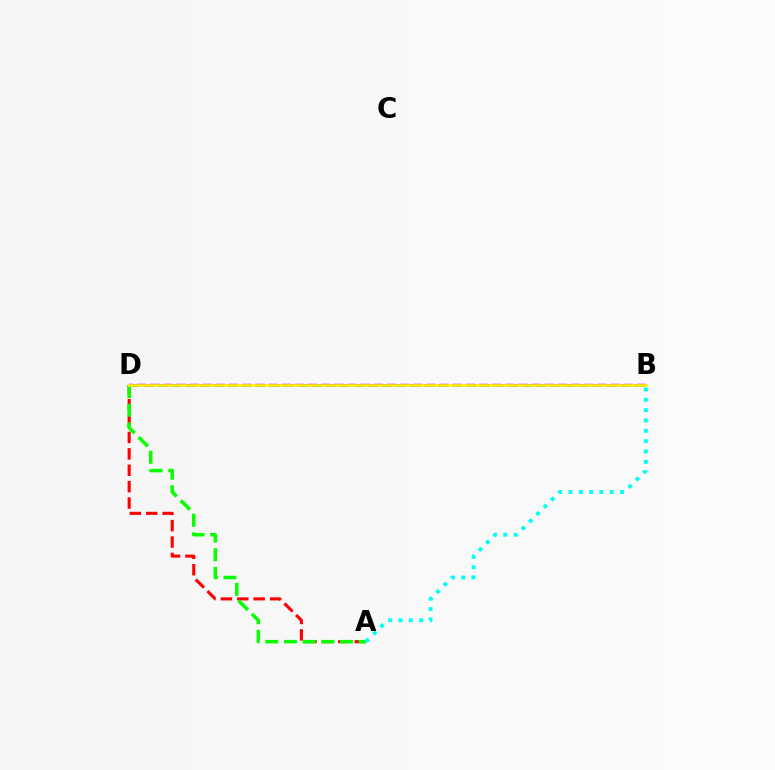{('A', 'D'): [{'color': '#ff0000', 'line_style': 'dashed', 'thickness': 2.23}, {'color': '#08ff00', 'line_style': 'dashed', 'thickness': 2.54}], ('B', 'D'): [{'color': '#0010ff', 'line_style': 'dashed', 'thickness': 1.91}, {'color': '#ee00ff', 'line_style': 'dashed', 'thickness': 1.79}, {'color': '#fcf500', 'line_style': 'solid', 'thickness': 1.9}], ('A', 'B'): [{'color': '#00fff6', 'line_style': 'dotted', 'thickness': 2.81}]}